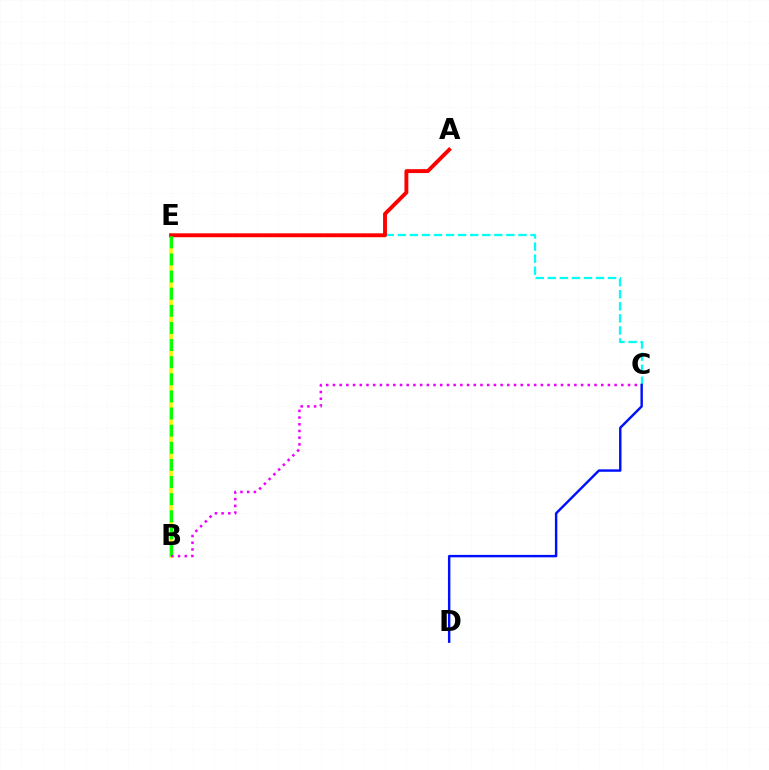{('B', 'E'): [{'color': '#fcf500', 'line_style': 'solid', 'thickness': 2.63}, {'color': '#08ff00', 'line_style': 'dashed', 'thickness': 2.33}], ('C', 'E'): [{'color': '#00fff6', 'line_style': 'dashed', 'thickness': 1.64}], ('A', 'E'): [{'color': '#ff0000', 'line_style': 'solid', 'thickness': 2.8}], ('B', 'C'): [{'color': '#ee00ff', 'line_style': 'dotted', 'thickness': 1.82}], ('C', 'D'): [{'color': '#0010ff', 'line_style': 'solid', 'thickness': 1.75}]}